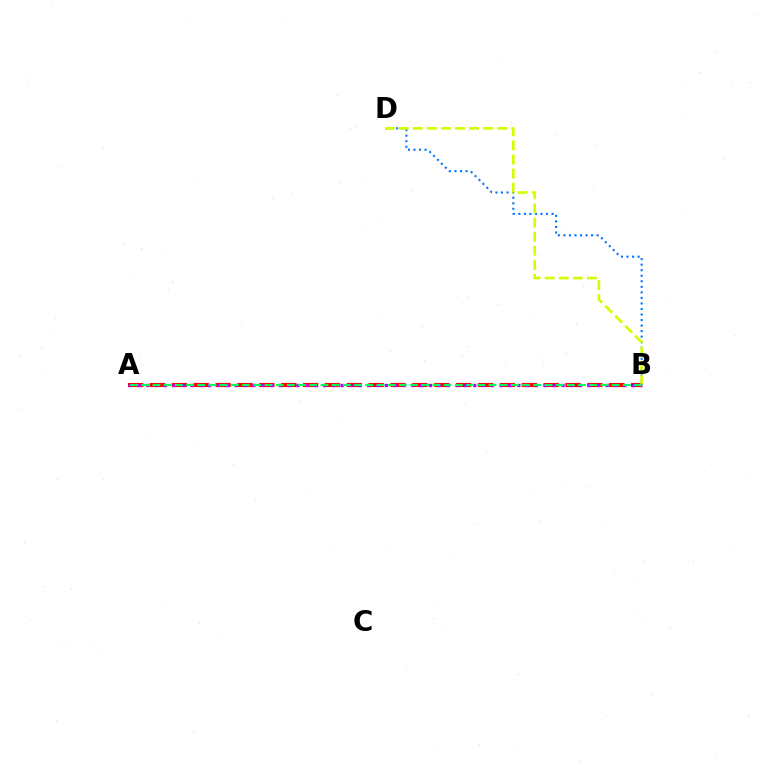{('A', 'B'): [{'color': '#ff0000', 'line_style': 'dashed', 'thickness': 2.97}, {'color': '#b900ff', 'line_style': 'dotted', 'thickness': 2.4}, {'color': '#00ff5c', 'line_style': 'dashed', 'thickness': 1.52}], ('B', 'D'): [{'color': '#0074ff', 'line_style': 'dotted', 'thickness': 1.5}, {'color': '#d1ff00', 'line_style': 'dashed', 'thickness': 1.91}]}